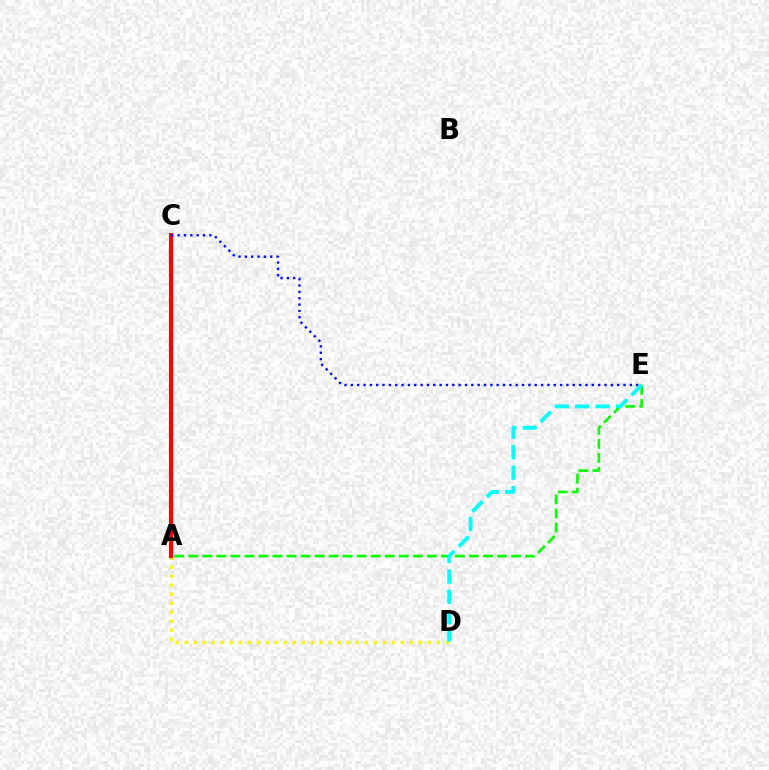{('A', 'E'): [{'color': '#08ff00', 'line_style': 'dashed', 'thickness': 1.91}], ('A', 'C'): [{'color': '#ee00ff', 'line_style': 'solid', 'thickness': 2.92}, {'color': '#ff0000', 'line_style': 'solid', 'thickness': 2.94}], ('A', 'D'): [{'color': '#fcf500', 'line_style': 'dotted', 'thickness': 2.45}], ('C', 'E'): [{'color': '#0010ff', 'line_style': 'dotted', 'thickness': 1.72}], ('D', 'E'): [{'color': '#00fff6', 'line_style': 'dashed', 'thickness': 2.77}]}